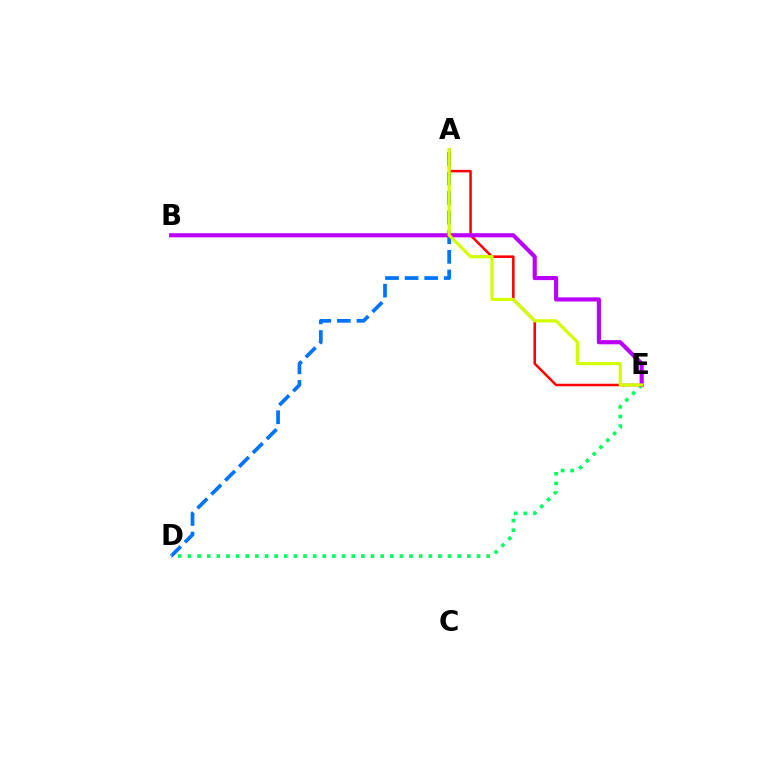{('A', 'D'): [{'color': '#0074ff', 'line_style': 'dashed', 'thickness': 2.66}], ('D', 'E'): [{'color': '#00ff5c', 'line_style': 'dotted', 'thickness': 2.62}], ('A', 'E'): [{'color': '#ff0000', 'line_style': 'solid', 'thickness': 1.82}, {'color': '#d1ff00', 'line_style': 'solid', 'thickness': 2.28}], ('B', 'E'): [{'color': '#b900ff', 'line_style': 'solid', 'thickness': 2.97}]}